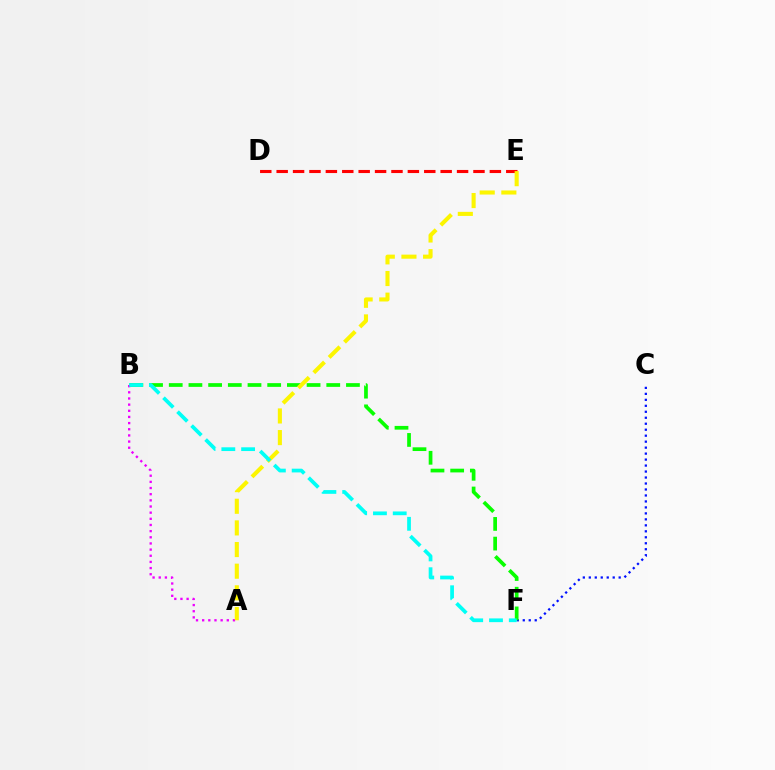{('C', 'F'): [{'color': '#0010ff', 'line_style': 'dotted', 'thickness': 1.62}], ('D', 'E'): [{'color': '#ff0000', 'line_style': 'dashed', 'thickness': 2.23}], ('B', 'F'): [{'color': '#08ff00', 'line_style': 'dashed', 'thickness': 2.67}, {'color': '#00fff6', 'line_style': 'dashed', 'thickness': 2.69}], ('A', 'B'): [{'color': '#ee00ff', 'line_style': 'dotted', 'thickness': 1.67}], ('A', 'E'): [{'color': '#fcf500', 'line_style': 'dashed', 'thickness': 2.94}]}